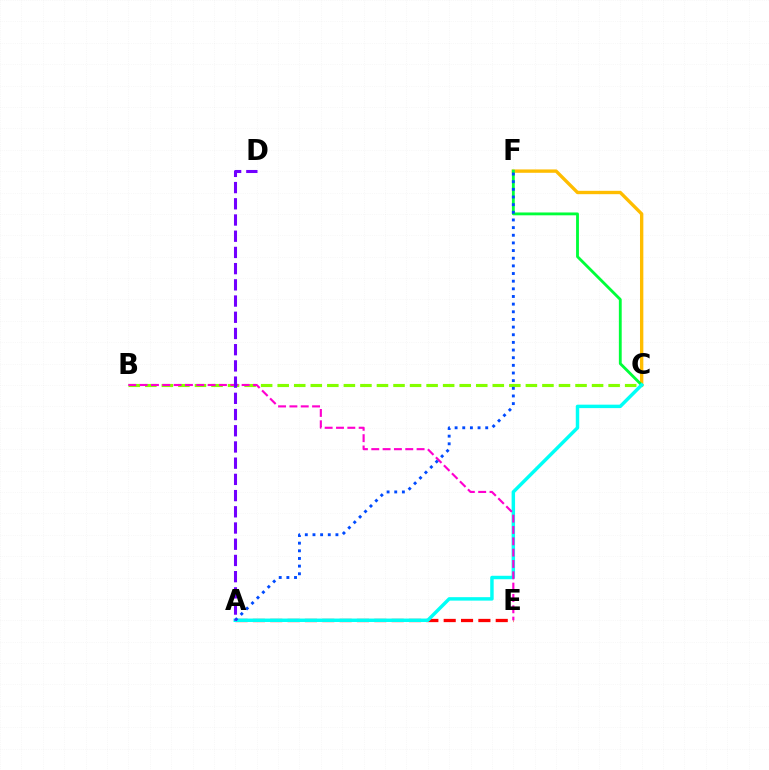{('C', 'F'): [{'color': '#ffbd00', 'line_style': 'solid', 'thickness': 2.42}, {'color': '#00ff39', 'line_style': 'solid', 'thickness': 2.04}], ('B', 'C'): [{'color': '#84ff00', 'line_style': 'dashed', 'thickness': 2.25}], ('A', 'E'): [{'color': '#ff0000', 'line_style': 'dashed', 'thickness': 2.36}], ('A', 'C'): [{'color': '#00fff6', 'line_style': 'solid', 'thickness': 2.49}], ('B', 'E'): [{'color': '#ff00cf', 'line_style': 'dashed', 'thickness': 1.54}], ('A', 'F'): [{'color': '#004bff', 'line_style': 'dotted', 'thickness': 2.08}], ('A', 'D'): [{'color': '#7200ff', 'line_style': 'dashed', 'thickness': 2.2}]}